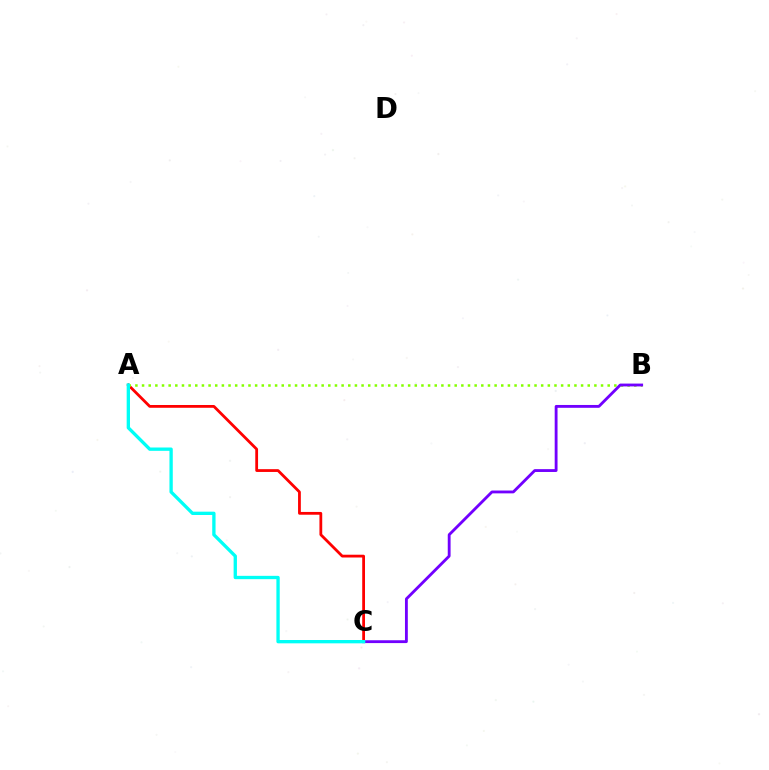{('A', 'C'): [{'color': '#ff0000', 'line_style': 'solid', 'thickness': 2.01}, {'color': '#00fff6', 'line_style': 'solid', 'thickness': 2.39}], ('A', 'B'): [{'color': '#84ff00', 'line_style': 'dotted', 'thickness': 1.81}], ('B', 'C'): [{'color': '#7200ff', 'line_style': 'solid', 'thickness': 2.04}]}